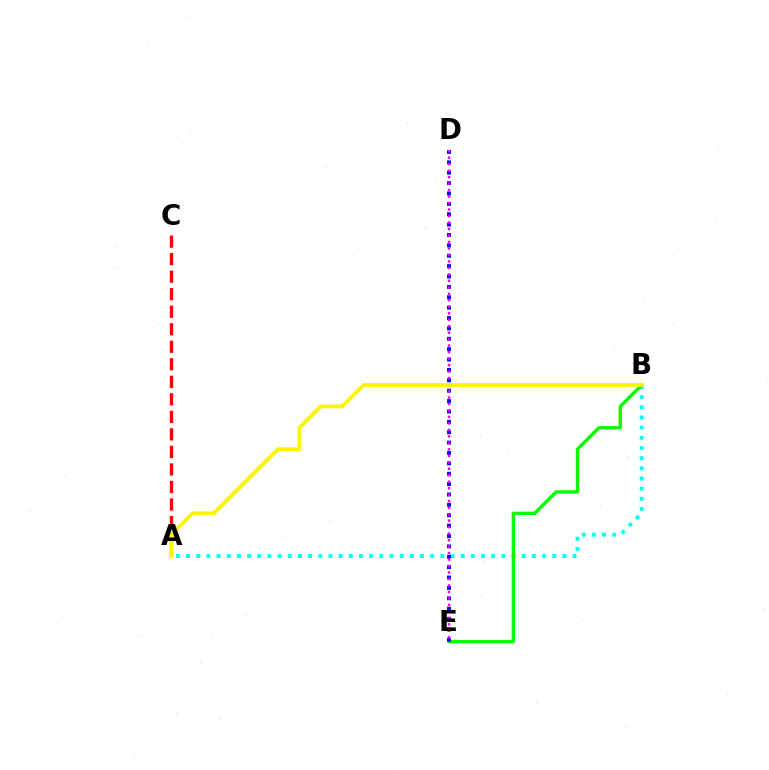{('A', 'B'): [{'color': '#00fff6', 'line_style': 'dotted', 'thickness': 2.76}, {'color': '#fcf500', 'line_style': 'solid', 'thickness': 2.74}], ('A', 'C'): [{'color': '#ff0000', 'line_style': 'dashed', 'thickness': 2.38}], ('B', 'E'): [{'color': '#08ff00', 'line_style': 'solid', 'thickness': 2.42}], ('D', 'E'): [{'color': '#0010ff', 'line_style': 'dotted', 'thickness': 2.82}, {'color': '#ee00ff', 'line_style': 'dotted', 'thickness': 1.76}]}